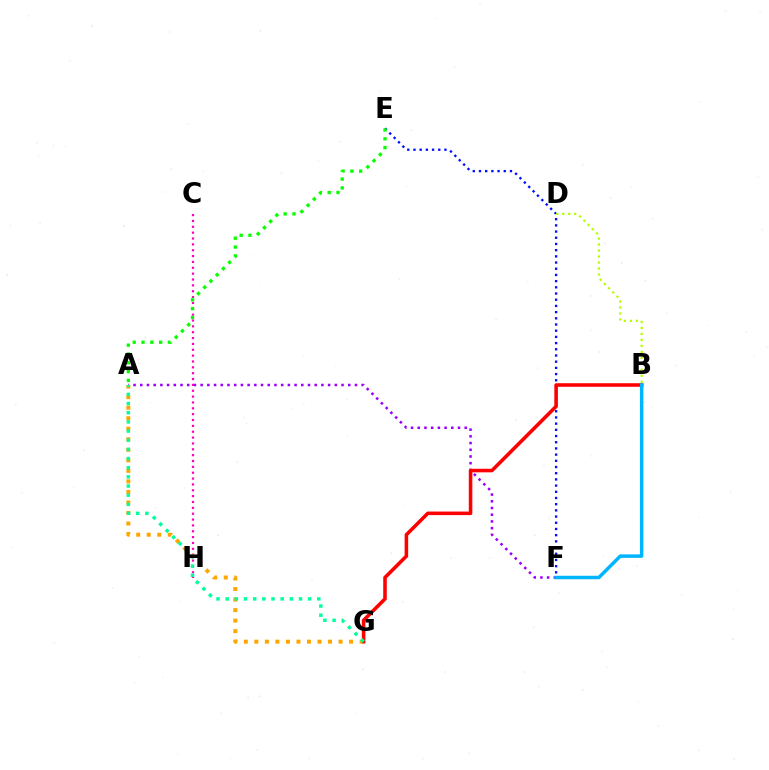{('A', 'F'): [{'color': '#9b00ff', 'line_style': 'dotted', 'thickness': 1.82}], ('C', 'H'): [{'color': '#ff00bd', 'line_style': 'dotted', 'thickness': 1.59}], ('A', 'G'): [{'color': '#ffa500', 'line_style': 'dotted', 'thickness': 2.86}, {'color': '#00ff9d', 'line_style': 'dotted', 'thickness': 2.49}], ('E', 'F'): [{'color': '#0010ff', 'line_style': 'dotted', 'thickness': 1.68}], ('B', 'G'): [{'color': '#ff0000', 'line_style': 'solid', 'thickness': 2.56}], ('B', 'D'): [{'color': '#b3ff00', 'line_style': 'dotted', 'thickness': 1.62}], ('B', 'F'): [{'color': '#00b5ff', 'line_style': 'solid', 'thickness': 2.5}], ('A', 'E'): [{'color': '#08ff00', 'line_style': 'dotted', 'thickness': 2.39}]}